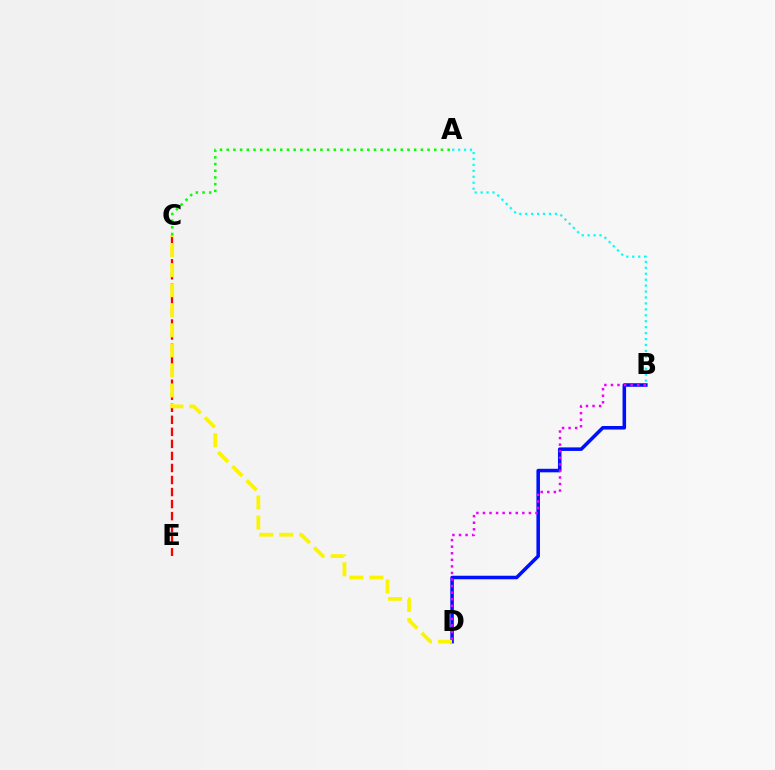{('C', 'E'): [{'color': '#ff0000', 'line_style': 'dashed', 'thickness': 1.64}], ('A', 'B'): [{'color': '#00fff6', 'line_style': 'dotted', 'thickness': 1.61}], ('B', 'D'): [{'color': '#0010ff', 'line_style': 'solid', 'thickness': 2.55}, {'color': '#ee00ff', 'line_style': 'dotted', 'thickness': 1.78}], ('A', 'C'): [{'color': '#08ff00', 'line_style': 'dotted', 'thickness': 1.82}], ('C', 'D'): [{'color': '#fcf500', 'line_style': 'dashed', 'thickness': 2.72}]}